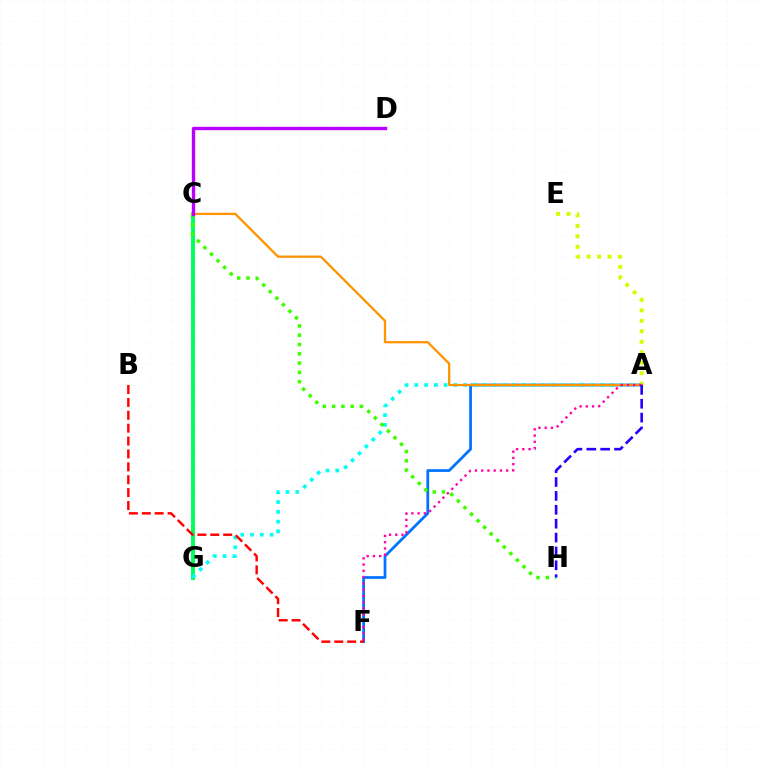{('A', 'F'): [{'color': '#0074ff', 'line_style': 'solid', 'thickness': 1.98}, {'color': '#ff00ac', 'line_style': 'dotted', 'thickness': 1.7}], ('C', 'G'): [{'color': '#00ff5c', 'line_style': 'solid', 'thickness': 2.82}], ('A', 'G'): [{'color': '#00fff6', 'line_style': 'dotted', 'thickness': 2.66}], ('C', 'H'): [{'color': '#3dff00', 'line_style': 'dotted', 'thickness': 2.52}], ('A', 'E'): [{'color': '#d1ff00', 'line_style': 'dotted', 'thickness': 2.84}], ('A', 'C'): [{'color': '#ff9400', 'line_style': 'solid', 'thickness': 1.64}], ('C', 'D'): [{'color': '#b900ff', 'line_style': 'solid', 'thickness': 2.42}], ('B', 'F'): [{'color': '#ff0000', 'line_style': 'dashed', 'thickness': 1.75}], ('A', 'H'): [{'color': '#2500ff', 'line_style': 'dashed', 'thickness': 1.89}]}